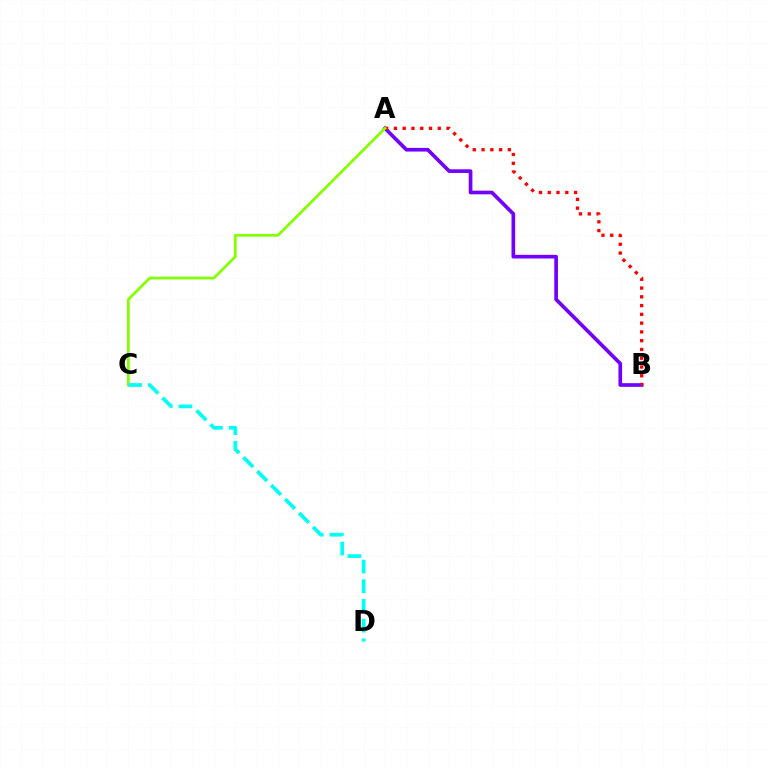{('A', 'B'): [{'color': '#7200ff', 'line_style': 'solid', 'thickness': 2.64}, {'color': '#ff0000', 'line_style': 'dotted', 'thickness': 2.38}], ('A', 'C'): [{'color': '#84ff00', 'line_style': 'solid', 'thickness': 1.99}], ('C', 'D'): [{'color': '#00fff6', 'line_style': 'dashed', 'thickness': 2.68}]}